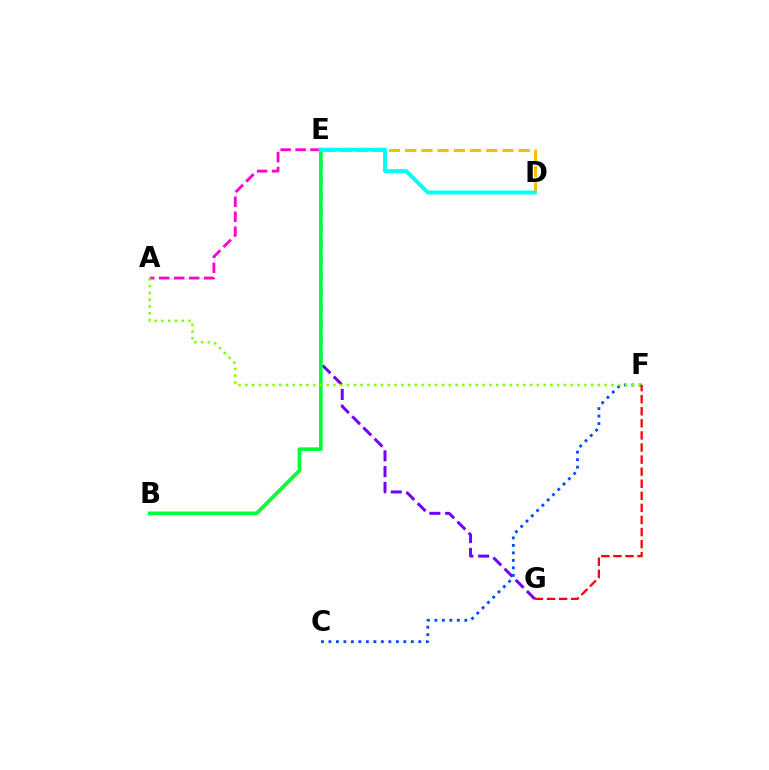{('E', 'G'): [{'color': '#7200ff', 'line_style': 'dashed', 'thickness': 2.15}], ('B', 'E'): [{'color': '#00ff39', 'line_style': 'solid', 'thickness': 2.64}], ('A', 'E'): [{'color': '#ff00cf', 'line_style': 'dashed', 'thickness': 2.03}], ('D', 'E'): [{'color': '#ffbd00', 'line_style': 'dashed', 'thickness': 2.2}, {'color': '#00fff6', 'line_style': 'solid', 'thickness': 2.85}], ('C', 'F'): [{'color': '#004bff', 'line_style': 'dotted', 'thickness': 2.03}], ('A', 'F'): [{'color': '#84ff00', 'line_style': 'dotted', 'thickness': 1.84}], ('F', 'G'): [{'color': '#ff0000', 'line_style': 'dashed', 'thickness': 1.64}]}